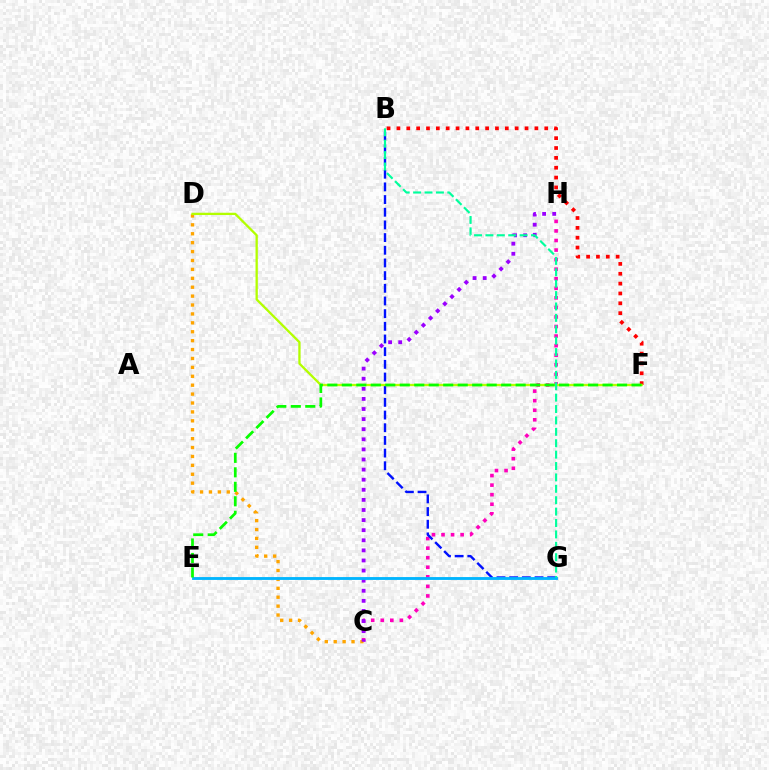{('C', 'H'): [{'color': '#ff00bd', 'line_style': 'dotted', 'thickness': 2.6}, {'color': '#9b00ff', 'line_style': 'dotted', 'thickness': 2.74}], ('B', 'F'): [{'color': '#ff0000', 'line_style': 'dotted', 'thickness': 2.68}], ('C', 'D'): [{'color': '#ffa500', 'line_style': 'dotted', 'thickness': 2.42}], ('B', 'G'): [{'color': '#0010ff', 'line_style': 'dashed', 'thickness': 1.72}, {'color': '#00ff9d', 'line_style': 'dashed', 'thickness': 1.55}], ('D', 'F'): [{'color': '#b3ff00', 'line_style': 'solid', 'thickness': 1.66}], ('E', 'G'): [{'color': '#00b5ff', 'line_style': 'solid', 'thickness': 2.05}], ('E', 'F'): [{'color': '#08ff00', 'line_style': 'dashed', 'thickness': 1.97}]}